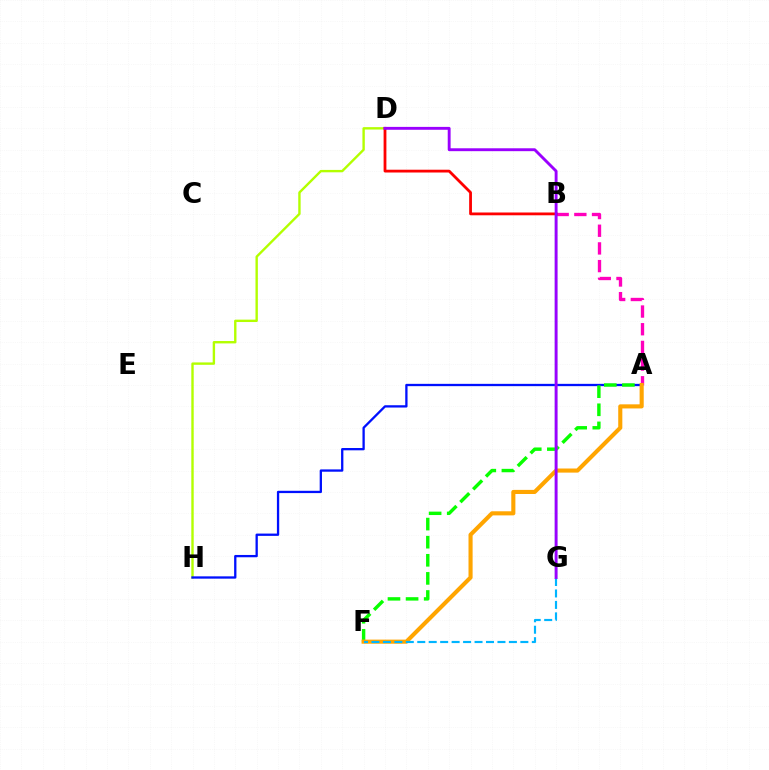{('A', 'B'): [{'color': '#ff00bd', 'line_style': 'dashed', 'thickness': 2.4}], ('D', 'H'): [{'color': '#b3ff00', 'line_style': 'solid', 'thickness': 1.72}], ('A', 'H'): [{'color': '#0010ff', 'line_style': 'solid', 'thickness': 1.66}], ('A', 'F'): [{'color': '#08ff00', 'line_style': 'dashed', 'thickness': 2.46}, {'color': '#ffa500', 'line_style': 'solid', 'thickness': 2.96}], ('B', 'G'): [{'color': '#00ff9d', 'line_style': 'solid', 'thickness': 1.58}], ('B', 'D'): [{'color': '#ff0000', 'line_style': 'solid', 'thickness': 2.01}], ('F', 'G'): [{'color': '#00b5ff', 'line_style': 'dashed', 'thickness': 1.56}], ('D', 'G'): [{'color': '#9b00ff', 'line_style': 'solid', 'thickness': 2.08}]}